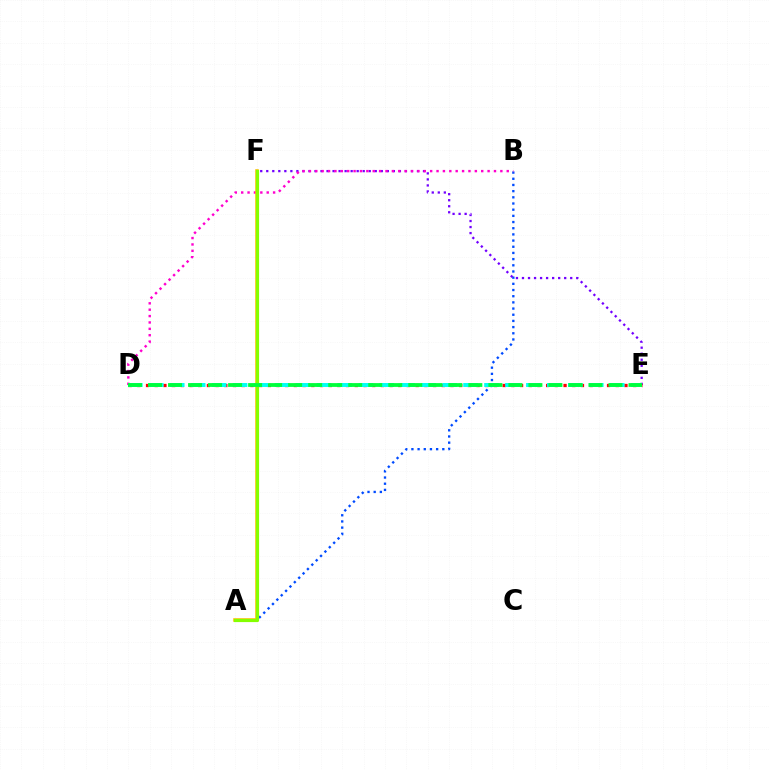{('A', 'B'): [{'color': '#004bff', 'line_style': 'dotted', 'thickness': 1.68}], ('E', 'F'): [{'color': '#7200ff', 'line_style': 'dotted', 'thickness': 1.64}], ('D', 'E'): [{'color': '#ff0000', 'line_style': 'dotted', 'thickness': 2.36}, {'color': '#00fff6', 'line_style': 'dashed', 'thickness': 2.85}, {'color': '#00ff39', 'line_style': 'dashed', 'thickness': 2.72}], ('B', 'D'): [{'color': '#ff00cf', 'line_style': 'dotted', 'thickness': 1.73}], ('A', 'F'): [{'color': '#ffbd00', 'line_style': 'solid', 'thickness': 2.55}, {'color': '#84ff00', 'line_style': 'solid', 'thickness': 2.29}]}